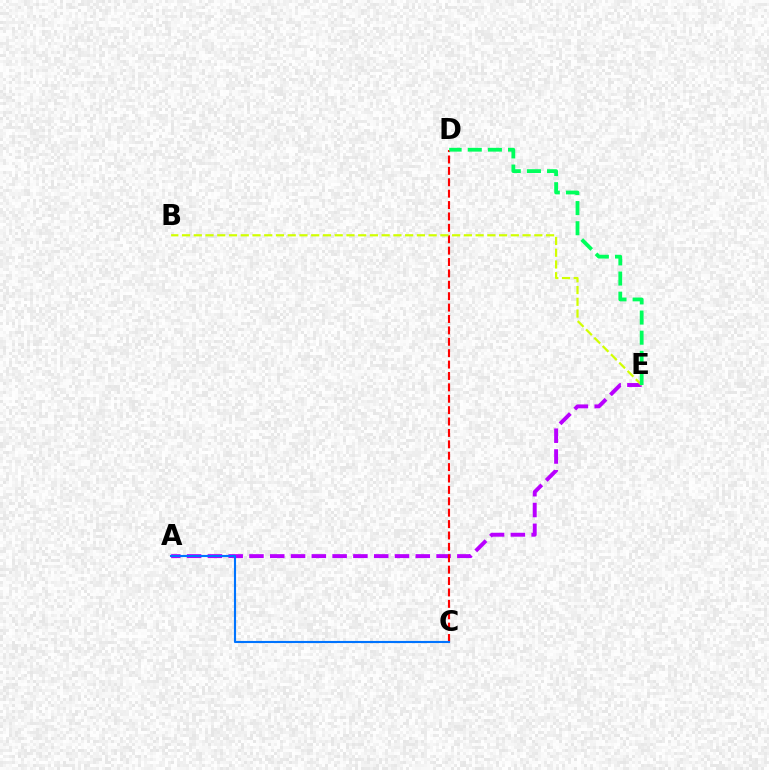{('A', 'E'): [{'color': '#b900ff', 'line_style': 'dashed', 'thickness': 2.82}], ('C', 'D'): [{'color': '#ff0000', 'line_style': 'dashed', 'thickness': 1.55}], ('A', 'C'): [{'color': '#0074ff', 'line_style': 'solid', 'thickness': 1.53}], ('B', 'E'): [{'color': '#d1ff00', 'line_style': 'dashed', 'thickness': 1.6}], ('D', 'E'): [{'color': '#00ff5c', 'line_style': 'dashed', 'thickness': 2.74}]}